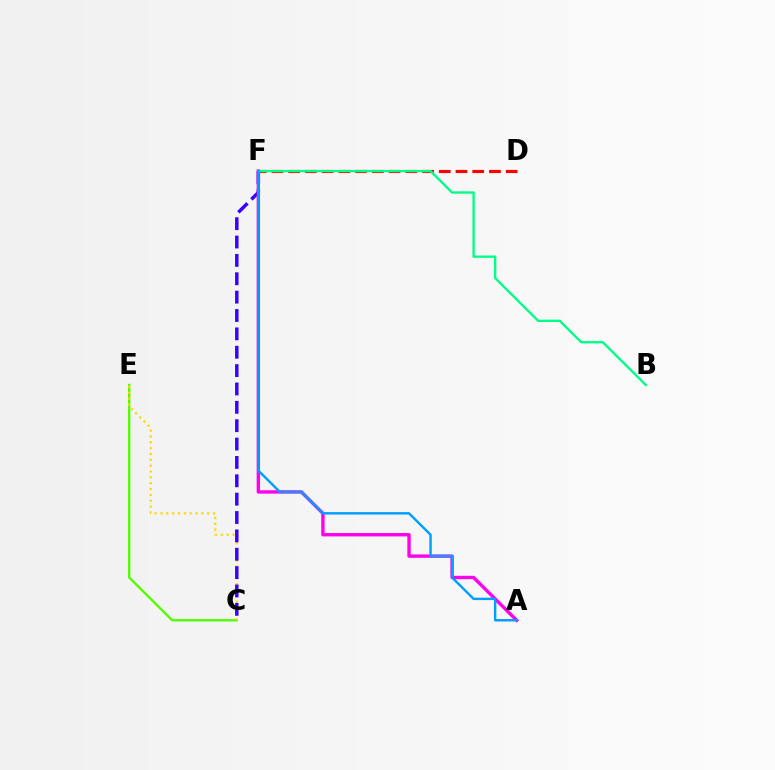{('C', 'E'): [{'color': '#4fff00', 'line_style': 'solid', 'thickness': 1.69}, {'color': '#ffd500', 'line_style': 'dotted', 'thickness': 1.59}], ('D', 'F'): [{'color': '#ff0000', 'line_style': 'dashed', 'thickness': 2.27}], ('C', 'F'): [{'color': '#3700ff', 'line_style': 'dashed', 'thickness': 2.49}], ('A', 'F'): [{'color': '#ff00ed', 'line_style': 'solid', 'thickness': 2.43}, {'color': '#009eff', 'line_style': 'solid', 'thickness': 1.74}], ('B', 'F'): [{'color': '#00ff86', 'line_style': 'solid', 'thickness': 1.69}]}